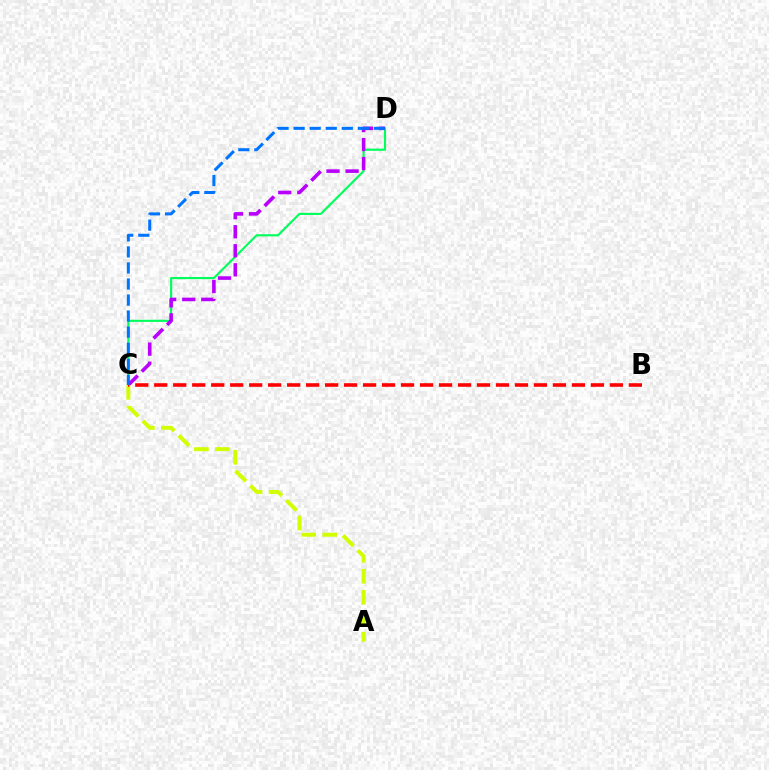{('C', 'D'): [{'color': '#00ff5c', 'line_style': 'solid', 'thickness': 1.54}, {'color': '#b900ff', 'line_style': 'dashed', 'thickness': 2.59}, {'color': '#0074ff', 'line_style': 'dashed', 'thickness': 2.18}], ('A', 'C'): [{'color': '#d1ff00', 'line_style': 'dashed', 'thickness': 2.85}], ('B', 'C'): [{'color': '#ff0000', 'line_style': 'dashed', 'thickness': 2.58}]}